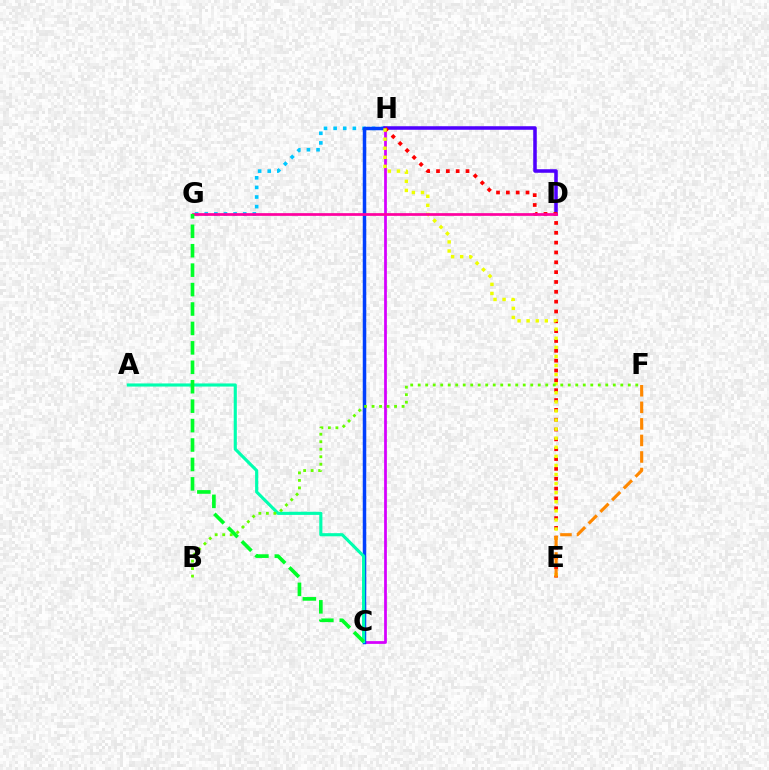{('C', 'H'): [{'color': '#d600ff', 'line_style': 'solid', 'thickness': 1.98}, {'color': '#003fff', 'line_style': 'solid', 'thickness': 2.52}], ('G', 'H'): [{'color': '#00c7ff', 'line_style': 'dotted', 'thickness': 2.61}], ('D', 'H'): [{'color': '#4f00ff', 'line_style': 'solid', 'thickness': 2.55}], ('E', 'H'): [{'color': '#ff0000', 'line_style': 'dotted', 'thickness': 2.67}, {'color': '#eeff00', 'line_style': 'dotted', 'thickness': 2.47}], ('A', 'C'): [{'color': '#00ffaf', 'line_style': 'solid', 'thickness': 2.25}], ('D', 'G'): [{'color': '#ff00a0', 'line_style': 'solid', 'thickness': 1.95}], ('B', 'F'): [{'color': '#66ff00', 'line_style': 'dotted', 'thickness': 2.04}], ('E', 'F'): [{'color': '#ff8800', 'line_style': 'dashed', 'thickness': 2.25}], ('C', 'G'): [{'color': '#00ff27', 'line_style': 'dashed', 'thickness': 2.64}]}